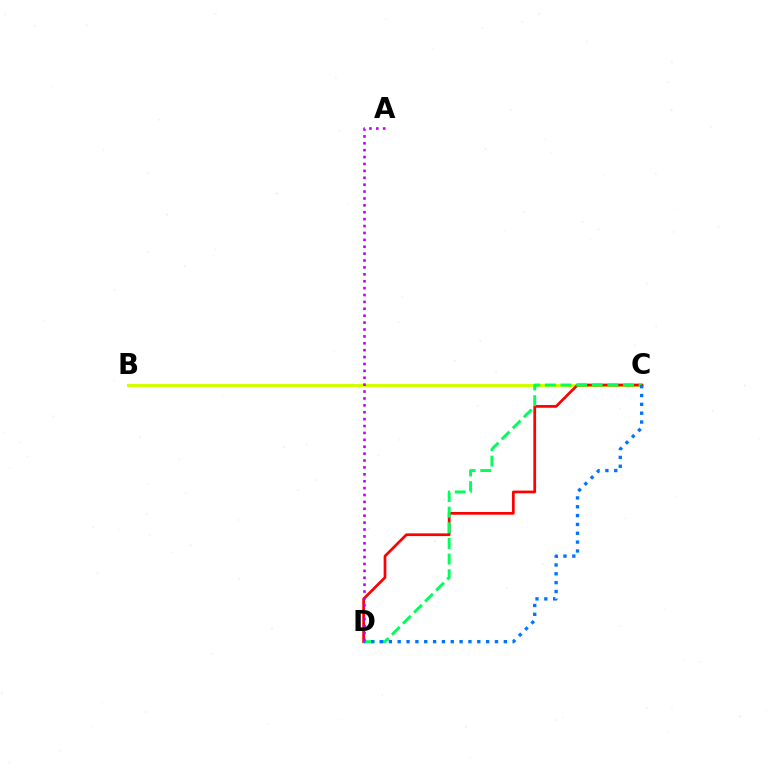{('B', 'C'): [{'color': '#d1ff00', 'line_style': 'solid', 'thickness': 2.15}], ('C', 'D'): [{'color': '#ff0000', 'line_style': 'solid', 'thickness': 1.96}, {'color': '#00ff5c', 'line_style': 'dashed', 'thickness': 2.12}, {'color': '#0074ff', 'line_style': 'dotted', 'thickness': 2.4}], ('A', 'D'): [{'color': '#b900ff', 'line_style': 'dotted', 'thickness': 1.87}]}